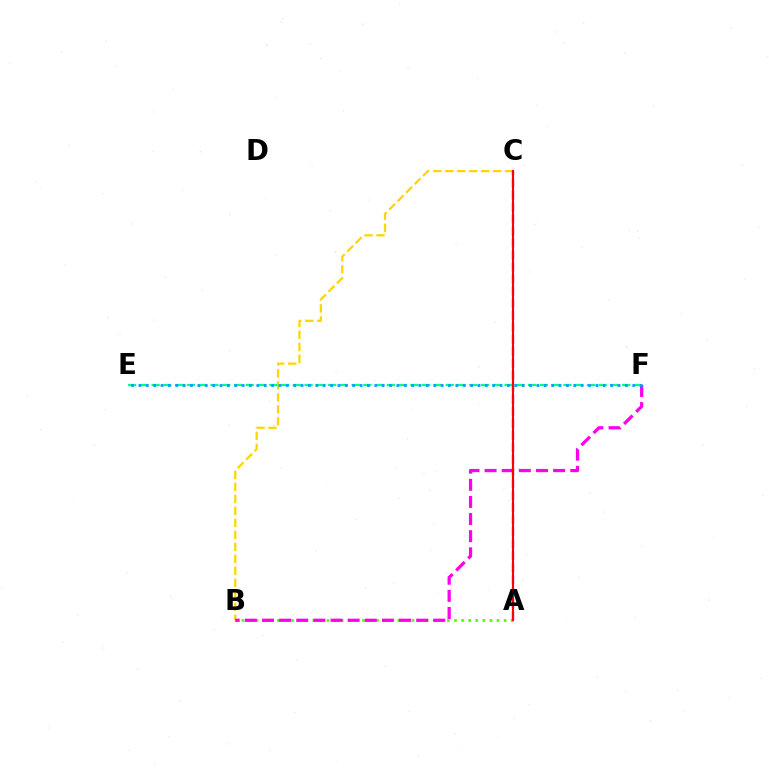{('B', 'C'): [{'color': '#ffd500', 'line_style': 'dashed', 'thickness': 1.63}], ('A', 'B'): [{'color': '#4fff00', 'line_style': 'dotted', 'thickness': 1.92}], ('B', 'F'): [{'color': '#ff00ed', 'line_style': 'dashed', 'thickness': 2.33}], ('A', 'C'): [{'color': '#3700ff', 'line_style': 'dashed', 'thickness': 1.63}, {'color': '#ff0000', 'line_style': 'solid', 'thickness': 1.53}], ('E', 'F'): [{'color': '#00ff86', 'line_style': 'dashed', 'thickness': 1.6}, {'color': '#009eff', 'line_style': 'dotted', 'thickness': 2.0}]}